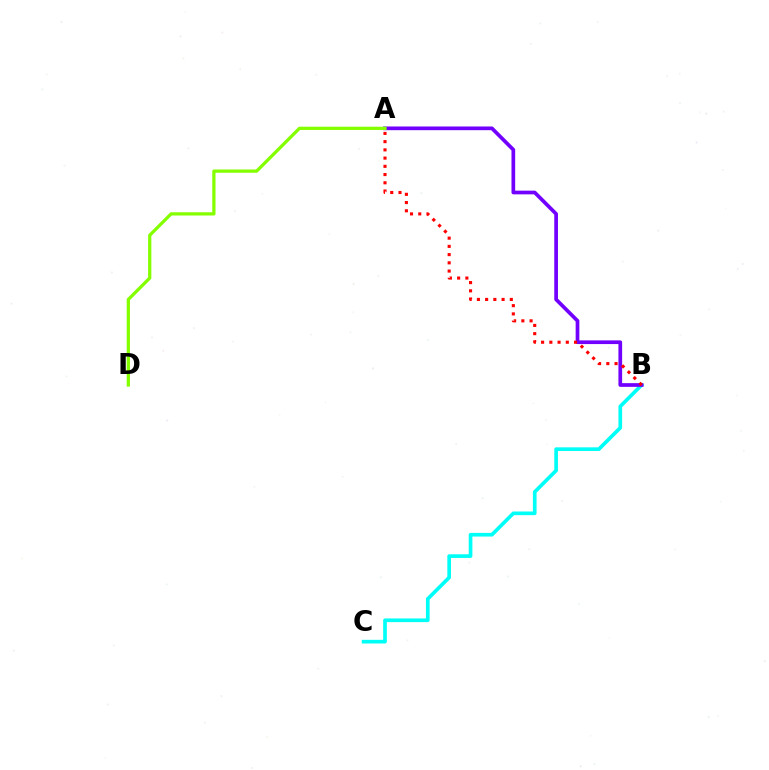{('B', 'C'): [{'color': '#00fff6', 'line_style': 'solid', 'thickness': 2.64}], ('A', 'B'): [{'color': '#7200ff', 'line_style': 'solid', 'thickness': 2.67}, {'color': '#ff0000', 'line_style': 'dotted', 'thickness': 2.24}], ('A', 'D'): [{'color': '#84ff00', 'line_style': 'solid', 'thickness': 2.34}]}